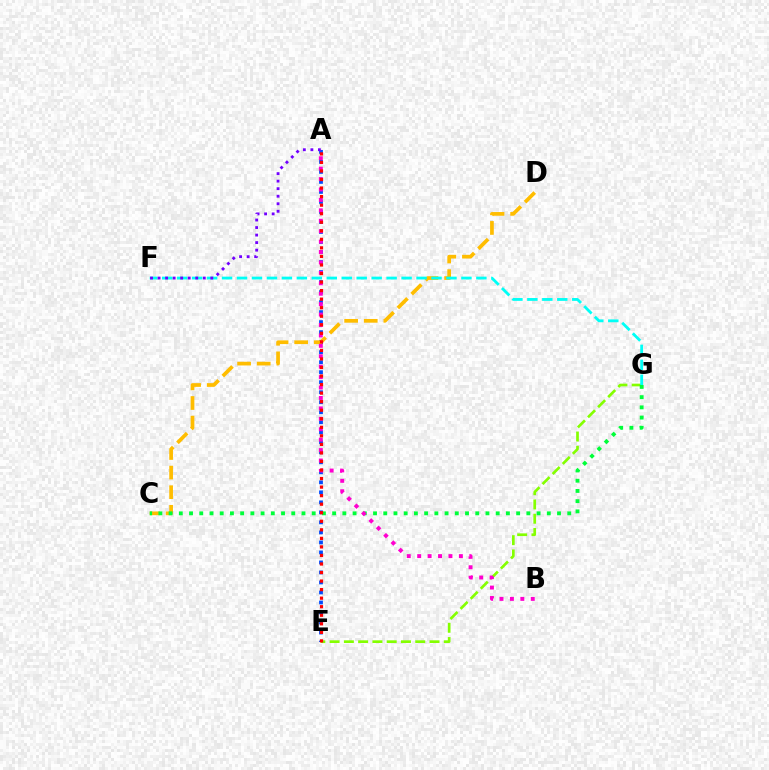{('E', 'G'): [{'color': '#84ff00', 'line_style': 'dashed', 'thickness': 1.94}], ('A', 'E'): [{'color': '#004bff', 'line_style': 'dotted', 'thickness': 2.72}, {'color': '#ff0000', 'line_style': 'dotted', 'thickness': 2.32}], ('C', 'D'): [{'color': '#ffbd00', 'line_style': 'dashed', 'thickness': 2.66}], ('F', 'G'): [{'color': '#00fff6', 'line_style': 'dashed', 'thickness': 2.03}], ('C', 'G'): [{'color': '#00ff39', 'line_style': 'dotted', 'thickness': 2.78}], ('A', 'B'): [{'color': '#ff00cf', 'line_style': 'dotted', 'thickness': 2.83}], ('A', 'F'): [{'color': '#7200ff', 'line_style': 'dotted', 'thickness': 2.05}]}